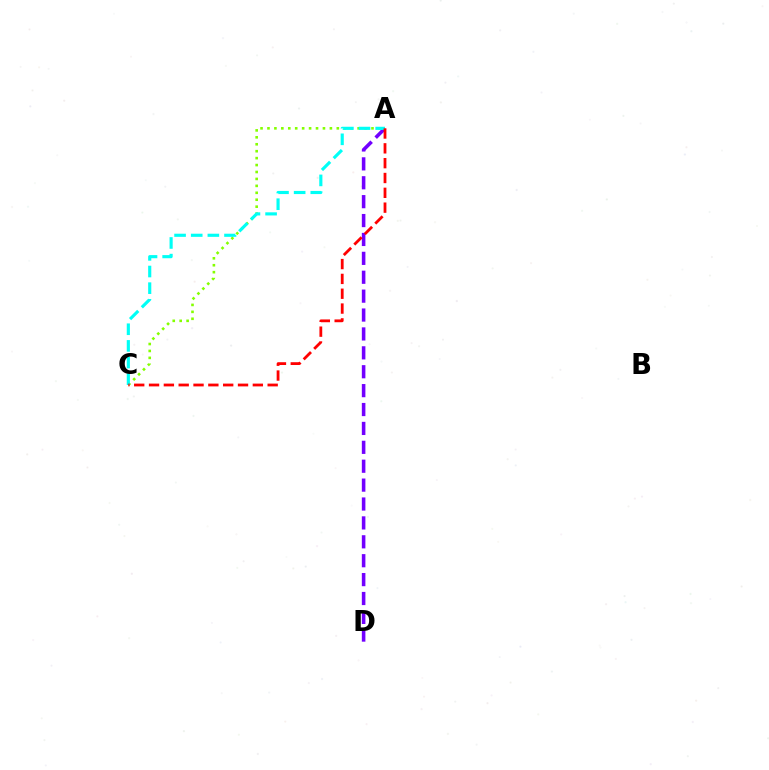{('A', 'C'): [{'color': '#84ff00', 'line_style': 'dotted', 'thickness': 1.88}, {'color': '#00fff6', 'line_style': 'dashed', 'thickness': 2.26}, {'color': '#ff0000', 'line_style': 'dashed', 'thickness': 2.01}], ('A', 'D'): [{'color': '#7200ff', 'line_style': 'dashed', 'thickness': 2.57}]}